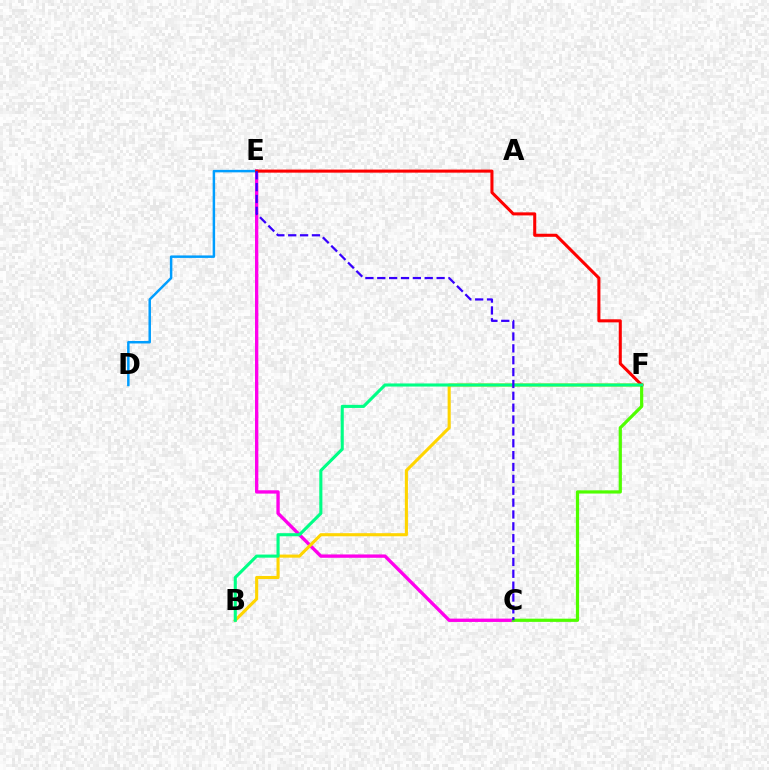{('C', 'E'): [{'color': '#ff00ed', 'line_style': 'solid', 'thickness': 2.4}, {'color': '#3700ff', 'line_style': 'dashed', 'thickness': 1.61}], ('D', 'E'): [{'color': '#009eff', 'line_style': 'solid', 'thickness': 1.79}], ('B', 'F'): [{'color': '#ffd500', 'line_style': 'solid', 'thickness': 2.22}, {'color': '#00ff86', 'line_style': 'solid', 'thickness': 2.23}], ('C', 'F'): [{'color': '#4fff00', 'line_style': 'solid', 'thickness': 2.31}], ('E', 'F'): [{'color': '#ff0000', 'line_style': 'solid', 'thickness': 2.2}]}